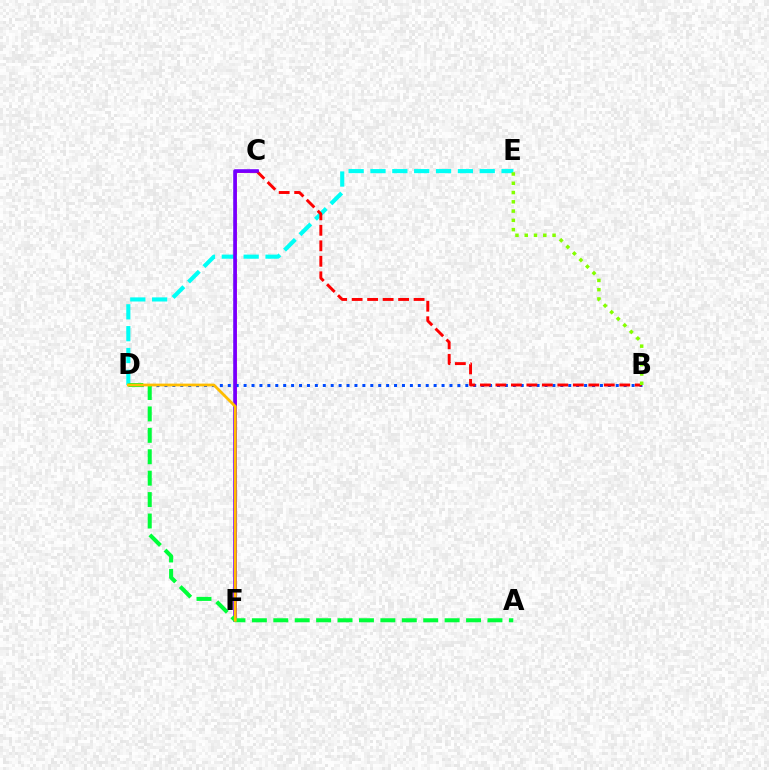{('C', 'F'): [{'color': '#ff00cf', 'line_style': 'solid', 'thickness': 2.17}, {'color': '#7200ff', 'line_style': 'solid', 'thickness': 2.59}], ('B', 'D'): [{'color': '#004bff', 'line_style': 'dotted', 'thickness': 2.15}], ('D', 'E'): [{'color': '#00fff6', 'line_style': 'dashed', 'thickness': 2.97}], ('B', 'C'): [{'color': '#ff0000', 'line_style': 'dashed', 'thickness': 2.1}], ('A', 'D'): [{'color': '#00ff39', 'line_style': 'dashed', 'thickness': 2.91}], ('B', 'E'): [{'color': '#84ff00', 'line_style': 'dotted', 'thickness': 2.52}], ('D', 'F'): [{'color': '#ffbd00', 'line_style': 'solid', 'thickness': 2.0}]}